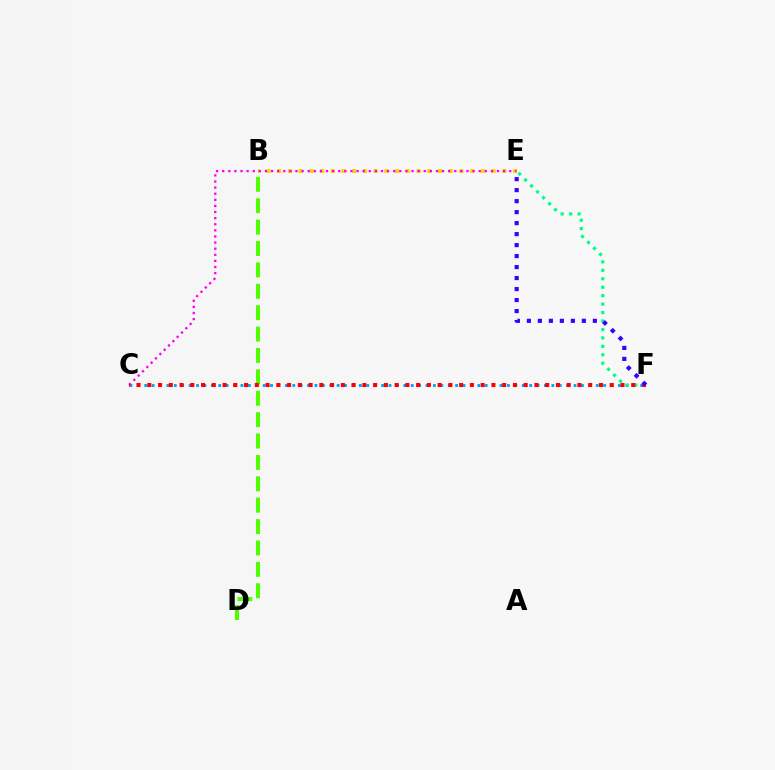{('C', 'F'): [{'color': '#009eff', 'line_style': 'dotted', 'thickness': 2.01}, {'color': '#ff0000', 'line_style': 'dotted', 'thickness': 2.92}], ('B', 'D'): [{'color': '#4fff00', 'line_style': 'dashed', 'thickness': 2.91}], ('E', 'F'): [{'color': '#00ff86', 'line_style': 'dotted', 'thickness': 2.29}, {'color': '#3700ff', 'line_style': 'dotted', 'thickness': 2.99}], ('B', 'E'): [{'color': '#ffd500', 'line_style': 'dotted', 'thickness': 2.91}], ('C', 'E'): [{'color': '#ff00ed', 'line_style': 'dotted', 'thickness': 1.66}]}